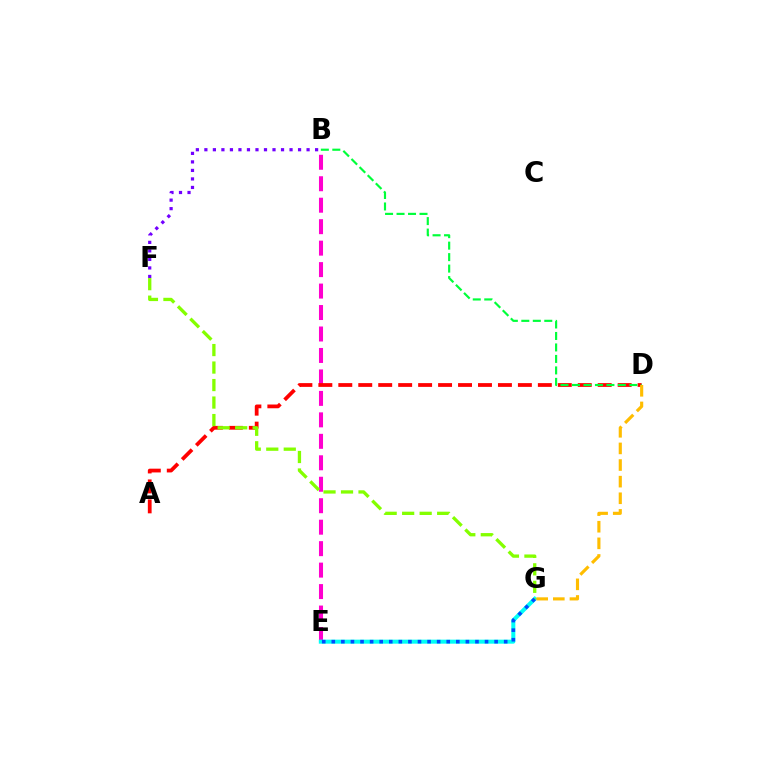{('B', 'E'): [{'color': '#ff00cf', 'line_style': 'dashed', 'thickness': 2.92}], ('A', 'D'): [{'color': '#ff0000', 'line_style': 'dashed', 'thickness': 2.71}], ('B', 'D'): [{'color': '#00ff39', 'line_style': 'dashed', 'thickness': 1.56}], ('E', 'G'): [{'color': '#00fff6', 'line_style': 'solid', 'thickness': 2.9}, {'color': '#004bff', 'line_style': 'dotted', 'thickness': 2.6}], ('B', 'F'): [{'color': '#7200ff', 'line_style': 'dotted', 'thickness': 2.31}], ('F', 'G'): [{'color': '#84ff00', 'line_style': 'dashed', 'thickness': 2.38}], ('D', 'G'): [{'color': '#ffbd00', 'line_style': 'dashed', 'thickness': 2.26}]}